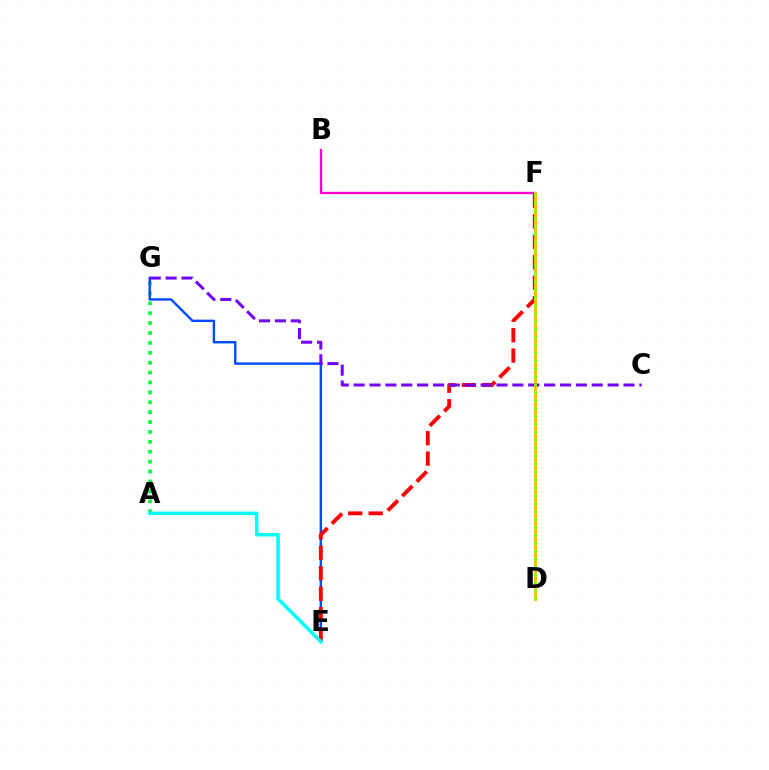{('A', 'G'): [{'color': '#00ff39', 'line_style': 'dotted', 'thickness': 2.69}], ('E', 'G'): [{'color': '#004bff', 'line_style': 'solid', 'thickness': 1.73}], ('B', 'F'): [{'color': '#ff00cf', 'line_style': 'solid', 'thickness': 1.66}], ('E', 'F'): [{'color': '#ff0000', 'line_style': 'dashed', 'thickness': 2.78}], ('A', 'E'): [{'color': '#00fff6', 'line_style': 'solid', 'thickness': 2.52}], ('D', 'F'): [{'color': '#ffbd00', 'line_style': 'solid', 'thickness': 2.13}, {'color': '#84ff00', 'line_style': 'dotted', 'thickness': 2.15}], ('C', 'G'): [{'color': '#7200ff', 'line_style': 'dashed', 'thickness': 2.16}]}